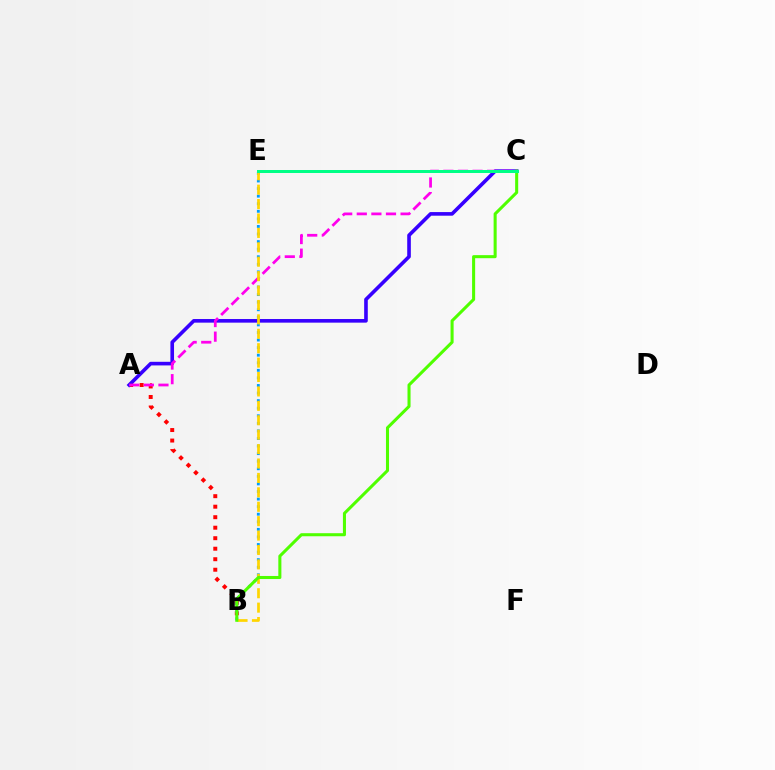{('A', 'B'): [{'color': '#ff0000', 'line_style': 'dotted', 'thickness': 2.85}], ('A', 'C'): [{'color': '#3700ff', 'line_style': 'solid', 'thickness': 2.61}, {'color': '#ff00ed', 'line_style': 'dashed', 'thickness': 1.98}], ('B', 'E'): [{'color': '#009eff', 'line_style': 'dotted', 'thickness': 2.06}, {'color': '#ffd500', 'line_style': 'dashed', 'thickness': 1.96}], ('B', 'C'): [{'color': '#4fff00', 'line_style': 'solid', 'thickness': 2.2}], ('C', 'E'): [{'color': '#00ff86', 'line_style': 'solid', 'thickness': 2.16}]}